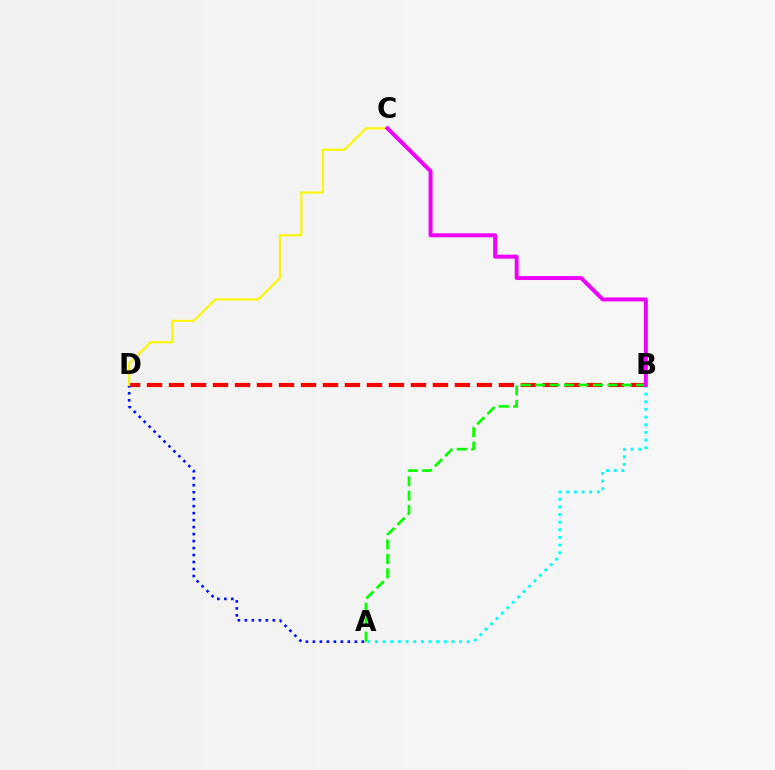{('B', 'D'): [{'color': '#ff0000', 'line_style': 'dashed', 'thickness': 2.99}], ('A', 'D'): [{'color': '#0010ff', 'line_style': 'dotted', 'thickness': 1.9}], ('C', 'D'): [{'color': '#fcf500', 'line_style': 'solid', 'thickness': 1.53}], ('A', 'B'): [{'color': '#00fff6', 'line_style': 'dotted', 'thickness': 2.08}, {'color': '#08ff00', 'line_style': 'dashed', 'thickness': 1.96}], ('B', 'C'): [{'color': '#ee00ff', 'line_style': 'solid', 'thickness': 2.86}]}